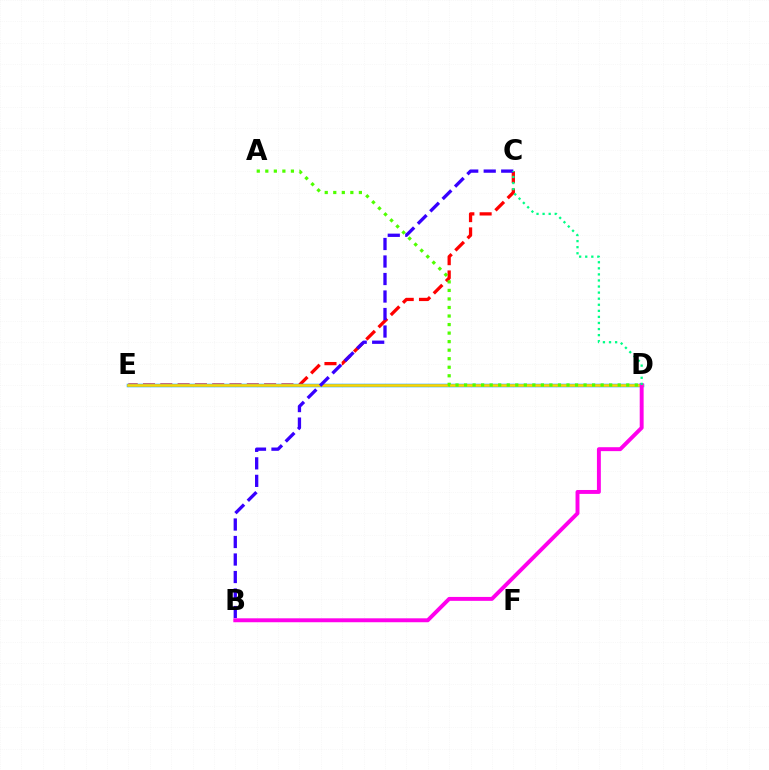{('C', 'E'): [{'color': '#ff0000', 'line_style': 'dashed', 'thickness': 2.35}], ('D', 'E'): [{'color': '#009eff', 'line_style': 'solid', 'thickness': 2.52}, {'color': '#ffd500', 'line_style': 'solid', 'thickness': 1.88}], ('B', 'C'): [{'color': '#3700ff', 'line_style': 'dashed', 'thickness': 2.38}], ('B', 'D'): [{'color': '#ff00ed', 'line_style': 'solid', 'thickness': 2.82}], ('A', 'D'): [{'color': '#4fff00', 'line_style': 'dotted', 'thickness': 2.32}], ('C', 'D'): [{'color': '#00ff86', 'line_style': 'dotted', 'thickness': 1.65}]}